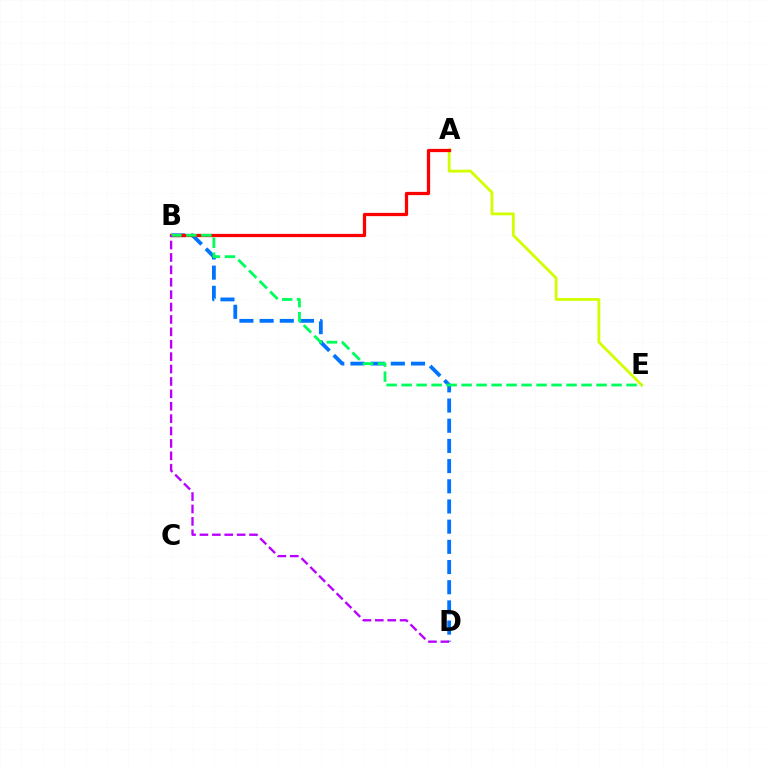{('A', 'E'): [{'color': '#d1ff00', 'line_style': 'solid', 'thickness': 2.02}], ('B', 'D'): [{'color': '#0074ff', 'line_style': 'dashed', 'thickness': 2.74}, {'color': '#b900ff', 'line_style': 'dashed', 'thickness': 1.68}], ('A', 'B'): [{'color': '#ff0000', 'line_style': 'solid', 'thickness': 2.34}], ('B', 'E'): [{'color': '#00ff5c', 'line_style': 'dashed', 'thickness': 2.04}]}